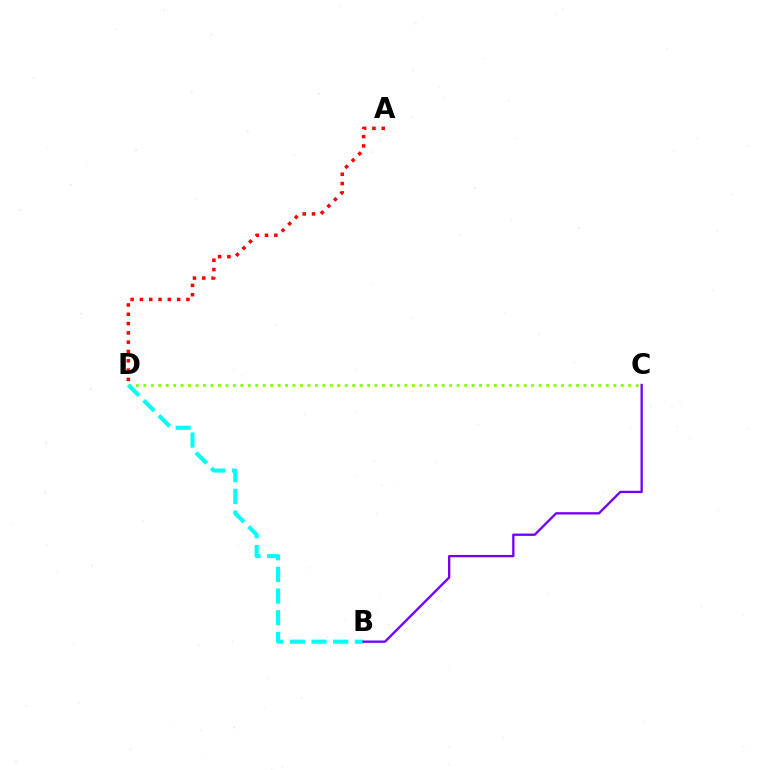{('A', 'D'): [{'color': '#ff0000', 'line_style': 'dotted', 'thickness': 2.53}], ('C', 'D'): [{'color': '#84ff00', 'line_style': 'dotted', 'thickness': 2.03}], ('B', 'D'): [{'color': '#00fff6', 'line_style': 'dashed', 'thickness': 2.94}], ('B', 'C'): [{'color': '#7200ff', 'line_style': 'solid', 'thickness': 1.67}]}